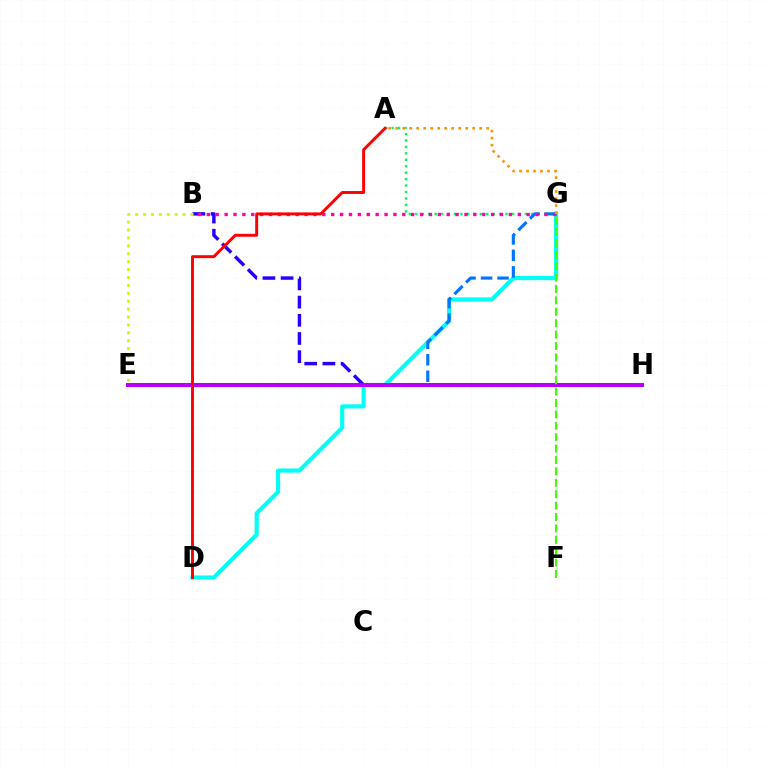{('A', 'G'): [{'color': '#00ff5c', 'line_style': 'dotted', 'thickness': 1.75}, {'color': '#ff9400', 'line_style': 'dotted', 'thickness': 1.9}], ('D', 'G'): [{'color': '#00fff6', 'line_style': 'solid', 'thickness': 2.98}], ('B', 'H'): [{'color': '#2500ff', 'line_style': 'dashed', 'thickness': 2.47}], ('E', 'G'): [{'color': '#0074ff', 'line_style': 'dashed', 'thickness': 2.24}], ('B', 'E'): [{'color': '#d1ff00', 'line_style': 'dotted', 'thickness': 2.15}], ('B', 'G'): [{'color': '#ff00ac', 'line_style': 'dotted', 'thickness': 2.41}], ('E', 'H'): [{'color': '#b900ff', 'line_style': 'solid', 'thickness': 2.9}], ('A', 'D'): [{'color': '#ff0000', 'line_style': 'solid', 'thickness': 2.11}], ('F', 'G'): [{'color': '#3dff00', 'line_style': 'dashed', 'thickness': 1.55}]}